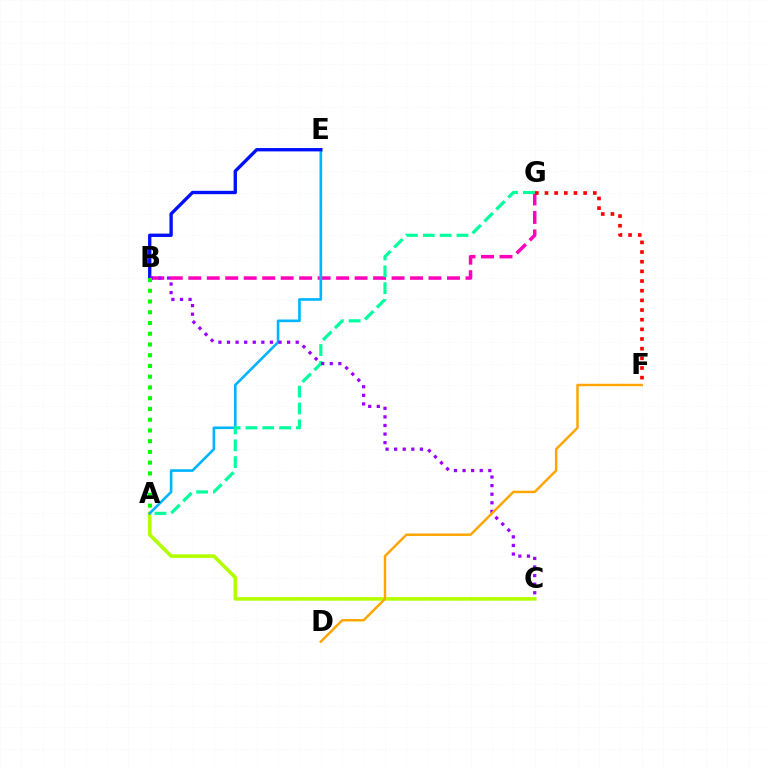{('A', 'C'): [{'color': '#b3ff00', 'line_style': 'solid', 'thickness': 2.59}], ('B', 'G'): [{'color': '#ff00bd', 'line_style': 'dashed', 'thickness': 2.51}], ('F', 'G'): [{'color': '#ff0000', 'line_style': 'dotted', 'thickness': 2.62}], ('A', 'E'): [{'color': '#00b5ff', 'line_style': 'solid', 'thickness': 1.89}], ('B', 'E'): [{'color': '#0010ff', 'line_style': 'solid', 'thickness': 2.41}], ('A', 'G'): [{'color': '#00ff9d', 'line_style': 'dashed', 'thickness': 2.29}], ('B', 'C'): [{'color': '#9b00ff', 'line_style': 'dotted', 'thickness': 2.33}], ('A', 'B'): [{'color': '#08ff00', 'line_style': 'dotted', 'thickness': 2.92}], ('D', 'F'): [{'color': '#ffa500', 'line_style': 'solid', 'thickness': 1.77}]}